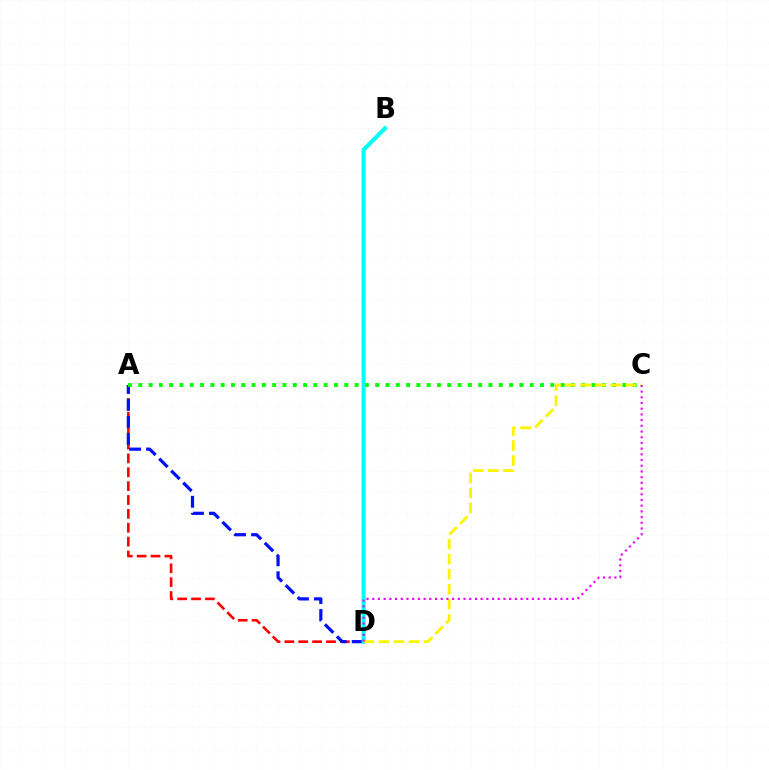{('A', 'D'): [{'color': '#ff0000', 'line_style': 'dashed', 'thickness': 1.89}, {'color': '#0010ff', 'line_style': 'dashed', 'thickness': 2.31}], ('A', 'C'): [{'color': '#08ff00', 'line_style': 'dotted', 'thickness': 2.8}], ('B', 'D'): [{'color': '#00fff6', 'line_style': 'solid', 'thickness': 2.97}], ('C', 'D'): [{'color': '#fcf500', 'line_style': 'dashed', 'thickness': 2.04}, {'color': '#ee00ff', 'line_style': 'dotted', 'thickness': 1.55}]}